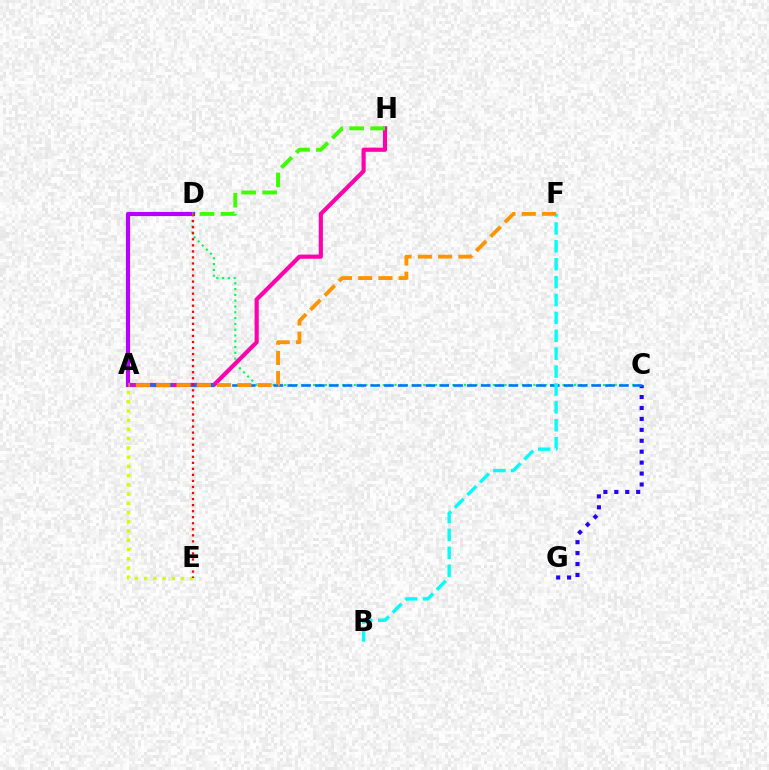{('C', 'D'): [{'color': '#00ff5c', 'line_style': 'dotted', 'thickness': 1.58}], ('C', 'G'): [{'color': '#2500ff', 'line_style': 'dotted', 'thickness': 2.97}], ('A', 'E'): [{'color': '#d1ff00', 'line_style': 'dotted', 'thickness': 2.51}], ('A', 'H'): [{'color': '#ff00ac', 'line_style': 'solid', 'thickness': 3.0}], ('A', 'C'): [{'color': '#0074ff', 'line_style': 'dashed', 'thickness': 1.88}], ('B', 'F'): [{'color': '#00fff6', 'line_style': 'dashed', 'thickness': 2.43}], ('A', 'D'): [{'color': '#b900ff', 'line_style': 'solid', 'thickness': 3.0}], ('D', 'E'): [{'color': '#ff0000', 'line_style': 'dotted', 'thickness': 1.64}], ('D', 'H'): [{'color': '#3dff00', 'line_style': 'dashed', 'thickness': 2.86}], ('A', 'F'): [{'color': '#ff9400', 'line_style': 'dashed', 'thickness': 2.75}]}